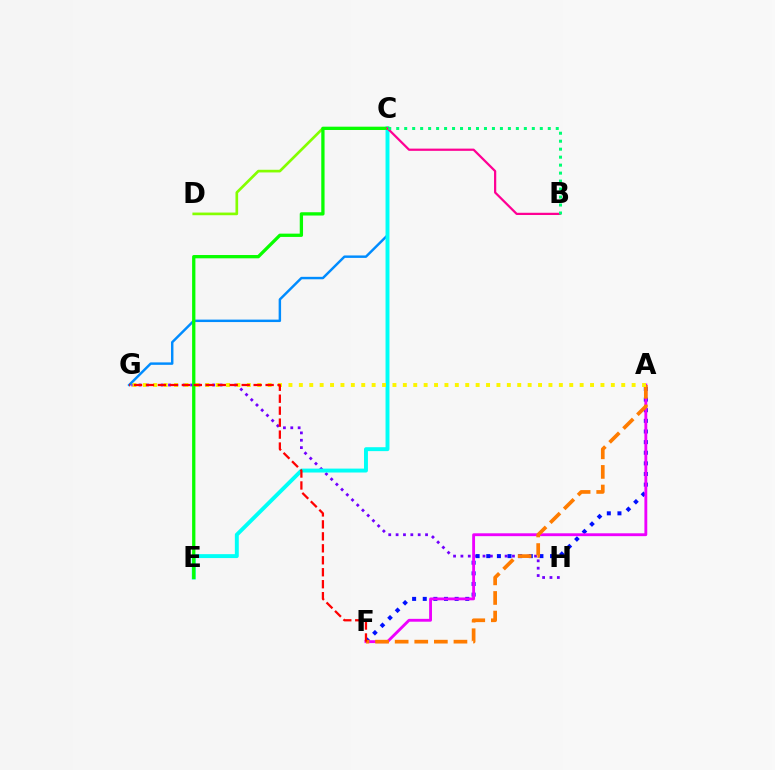{('G', 'H'): [{'color': '#7200ff', 'line_style': 'dotted', 'thickness': 2.0}], ('C', 'D'): [{'color': '#84ff00', 'line_style': 'solid', 'thickness': 1.92}], ('A', 'F'): [{'color': '#0010ff', 'line_style': 'dotted', 'thickness': 2.89}, {'color': '#ee00ff', 'line_style': 'solid', 'thickness': 2.06}, {'color': '#ff7c00', 'line_style': 'dashed', 'thickness': 2.66}], ('C', 'G'): [{'color': '#008cff', 'line_style': 'solid', 'thickness': 1.76}], ('C', 'E'): [{'color': '#00fff6', 'line_style': 'solid', 'thickness': 2.82}, {'color': '#08ff00', 'line_style': 'solid', 'thickness': 2.37}], ('A', 'G'): [{'color': '#fcf500', 'line_style': 'dotted', 'thickness': 2.83}], ('F', 'G'): [{'color': '#ff0000', 'line_style': 'dashed', 'thickness': 1.63}], ('B', 'C'): [{'color': '#ff0094', 'line_style': 'solid', 'thickness': 1.6}, {'color': '#00ff74', 'line_style': 'dotted', 'thickness': 2.17}]}